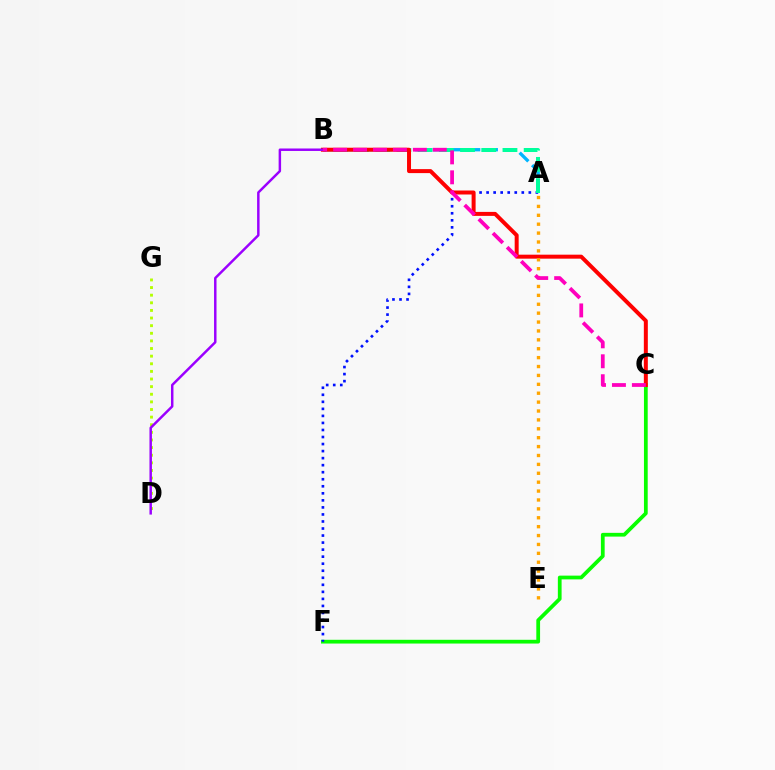{('C', 'F'): [{'color': '#08ff00', 'line_style': 'solid', 'thickness': 2.7}], ('A', 'F'): [{'color': '#0010ff', 'line_style': 'dotted', 'thickness': 1.91}], ('A', 'B'): [{'color': '#00b5ff', 'line_style': 'dashed', 'thickness': 2.39}, {'color': '#00ff9d', 'line_style': 'dashed', 'thickness': 2.88}], ('B', 'C'): [{'color': '#ff0000', 'line_style': 'solid', 'thickness': 2.87}, {'color': '#ff00bd', 'line_style': 'dashed', 'thickness': 2.71}], ('D', 'G'): [{'color': '#b3ff00', 'line_style': 'dotted', 'thickness': 2.07}], ('A', 'E'): [{'color': '#ffa500', 'line_style': 'dotted', 'thickness': 2.42}], ('B', 'D'): [{'color': '#9b00ff', 'line_style': 'solid', 'thickness': 1.78}]}